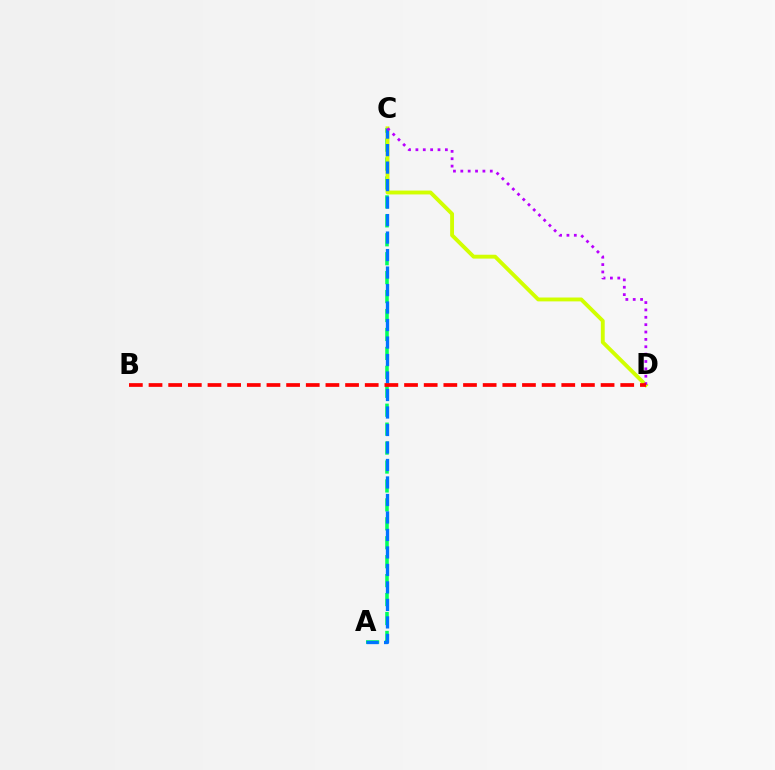{('A', 'C'): [{'color': '#00ff5c', 'line_style': 'dashed', 'thickness': 2.57}, {'color': '#0074ff', 'line_style': 'dashed', 'thickness': 2.38}], ('C', 'D'): [{'color': '#d1ff00', 'line_style': 'solid', 'thickness': 2.78}, {'color': '#b900ff', 'line_style': 'dotted', 'thickness': 2.0}], ('B', 'D'): [{'color': '#ff0000', 'line_style': 'dashed', 'thickness': 2.67}]}